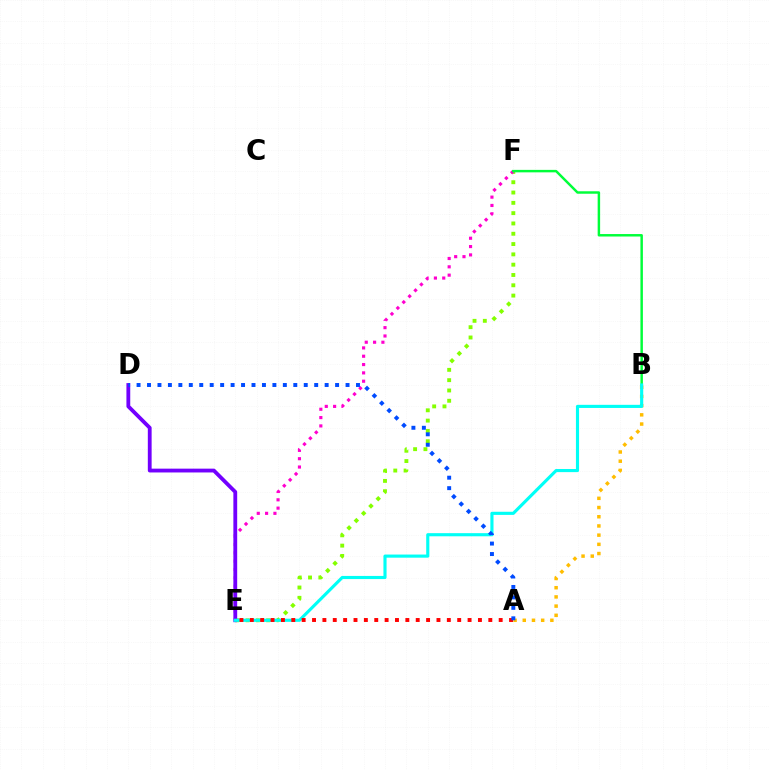{('E', 'F'): [{'color': '#84ff00', 'line_style': 'dotted', 'thickness': 2.8}, {'color': '#ff00cf', 'line_style': 'dotted', 'thickness': 2.26}], ('A', 'B'): [{'color': '#ffbd00', 'line_style': 'dotted', 'thickness': 2.5}], ('B', 'F'): [{'color': '#00ff39', 'line_style': 'solid', 'thickness': 1.77}], ('D', 'E'): [{'color': '#7200ff', 'line_style': 'solid', 'thickness': 2.75}], ('B', 'E'): [{'color': '#00fff6', 'line_style': 'solid', 'thickness': 2.25}], ('A', 'E'): [{'color': '#ff0000', 'line_style': 'dotted', 'thickness': 2.82}], ('A', 'D'): [{'color': '#004bff', 'line_style': 'dotted', 'thickness': 2.84}]}